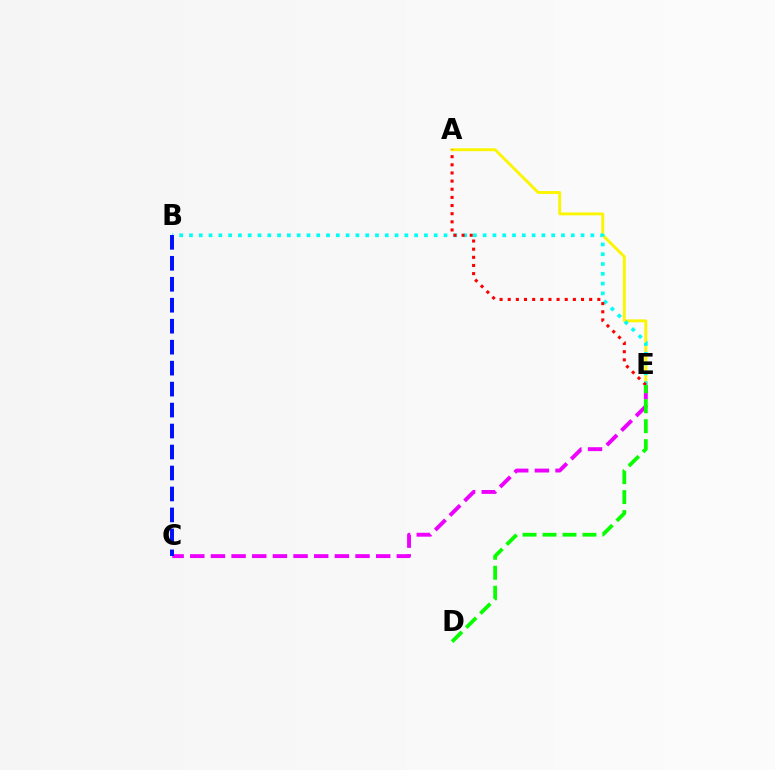{('C', 'E'): [{'color': '#ee00ff', 'line_style': 'dashed', 'thickness': 2.81}], ('A', 'E'): [{'color': '#fcf500', 'line_style': 'solid', 'thickness': 2.08}, {'color': '#ff0000', 'line_style': 'dotted', 'thickness': 2.21}], ('B', 'E'): [{'color': '#00fff6', 'line_style': 'dotted', 'thickness': 2.66}], ('B', 'C'): [{'color': '#0010ff', 'line_style': 'dashed', 'thickness': 2.85}], ('D', 'E'): [{'color': '#08ff00', 'line_style': 'dashed', 'thickness': 2.71}]}